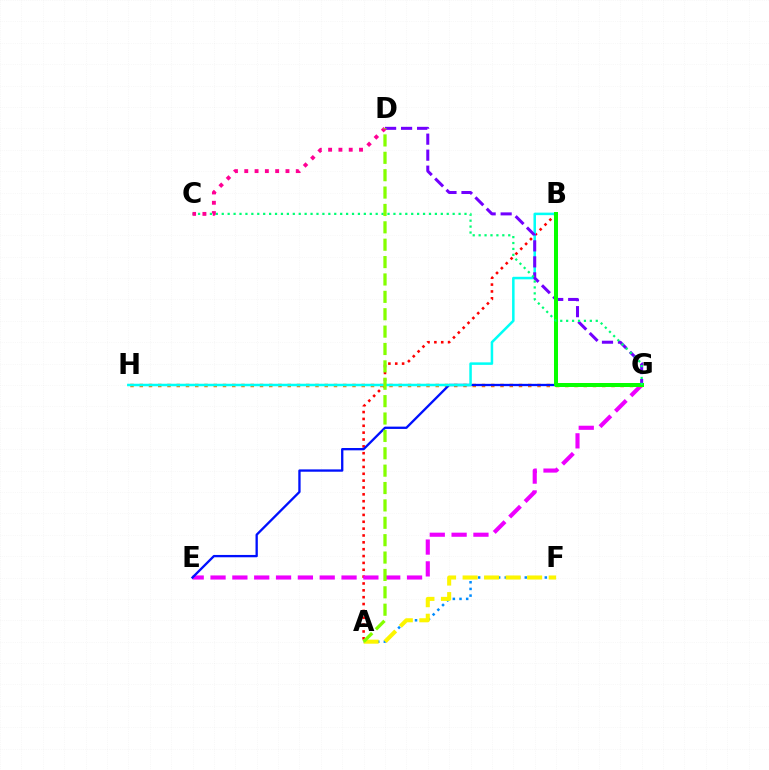{('A', 'B'): [{'color': '#ff0000', 'line_style': 'dotted', 'thickness': 1.86}], ('E', 'G'): [{'color': '#ee00ff', 'line_style': 'dashed', 'thickness': 2.97}, {'color': '#0010ff', 'line_style': 'solid', 'thickness': 1.67}], ('A', 'F'): [{'color': '#008cff', 'line_style': 'dotted', 'thickness': 1.81}, {'color': '#fcf500', 'line_style': 'dashed', 'thickness': 2.92}], ('G', 'H'): [{'color': '#ff7c00', 'line_style': 'dotted', 'thickness': 2.51}], ('B', 'H'): [{'color': '#00fff6', 'line_style': 'solid', 'thickness': 1.82}], ('D', 'G'): [{'color': '#7200ff', 'line_style': 'dashed', 'thickness': 2.17}], ('B', 'G'): [{'color': '#08ff00', 'line_style': 'solid', 'thickness': 2.88}], ('C', 'G'): [{'color': '#00ff74', 'line_style': 'dotted', 'thickness': 1.61}], ('C', 'D'): [{'color': '#ff0094', 'line_style': 'dotted', 'thickness': 2.8}], ('A', 'D'): [{'color': '#84ff00', 'line_style': 'dashed', 'thickness': 2.36}]}